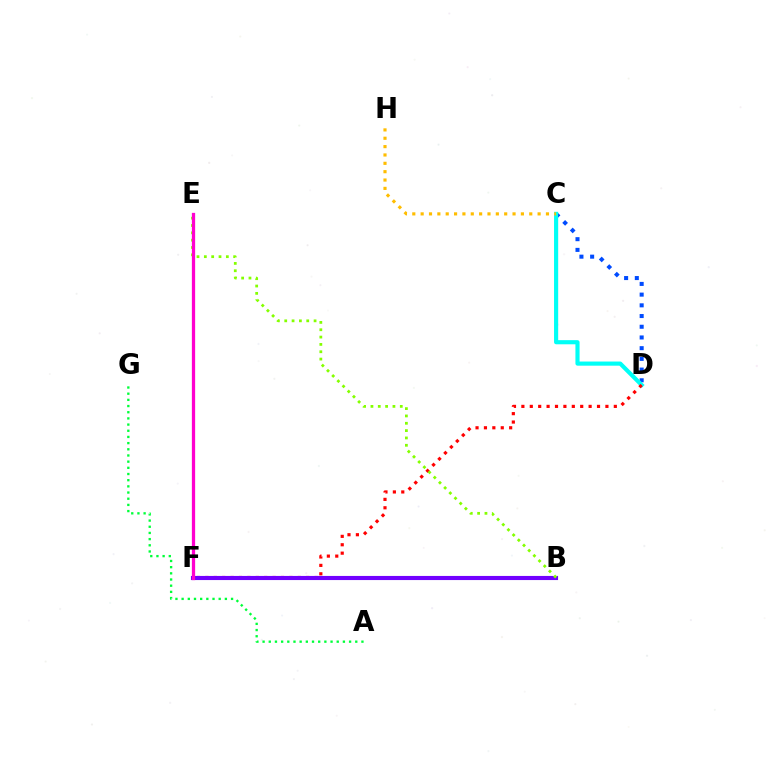{('C', 'D'): [{'color': '#004bff', 'line_style': 'dotted', 'thickness': 2.91}, {'color': '#00fff6', 'line_style': 'solid', 'thickness': 2.98}], ('A', 'G'): [{'color': '#00ff39', 'line_style': 'dotted', 'thickness': 1.68}], ('D', 'F'): [{'color': '#ff0000', 'line_style': 'dotted', 'thickness': 2.28}], ('B', 'F'): [{'color': '#7200ff', 'line_style': 'solid', 'thickness': 2.96}], ('B', 'E'): [{'color': '#84ff00', 'line_style': 'dotted', 'thickness': 1.99}], ('C', 'H'): [{'color': '#ffbd00', 'line_style': 'dotted', 'thickness': 2.27}], ('E', 'F'): [{'color': '#ff00cf', 'line_style': 'solid', 'thickness': 2.35}]}